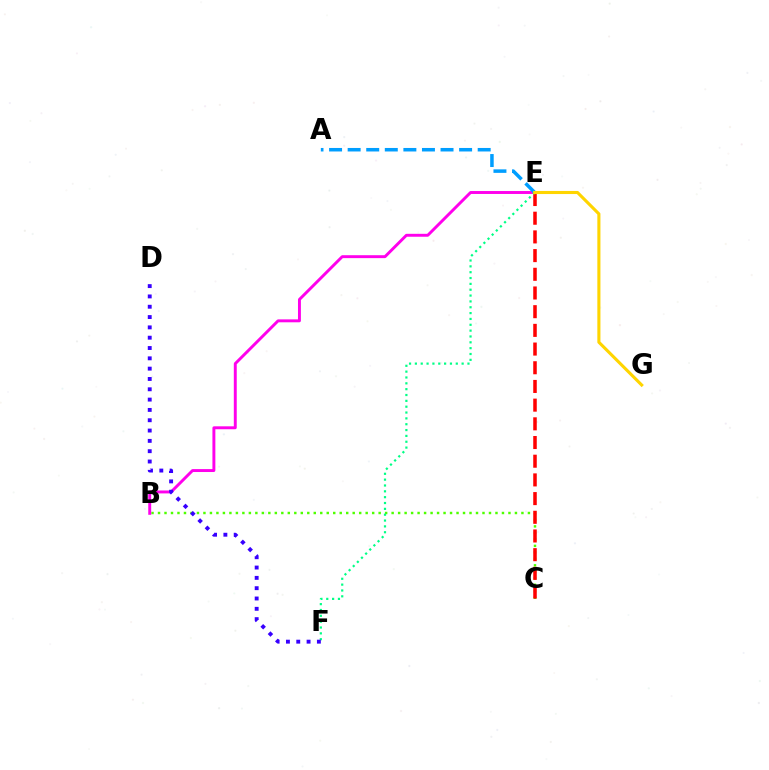{('B', 'C'): [{'color': '#4fff00', 'line_style': 'dotted', 'thickness': 1.76}], ('C', 'E'): [{'color': '#ff0000', 'line_style': 'dashed', 'thickness': 2.54}], ('B', 'E'): [{'color': '#ff00ed', 'line_style': 'solid', 'thickness': 2.11}], ('A', 'E'): [{'color': '#009eff', 'line_style': 'dashed', 'thickness': 2.52}], ('E', 'F'): [{'color': '#00ff86', 'line_style': 'dotted', 'thickness': 1.59}], ('D', 'F'): [{'color': '#3700ff', 'line_style': 'dotted', 'thickness': 2.8}], ('E', 'G'): [{'color': '#ffd500', 'line_style': 'solid', 'thickness': 2.23}]}